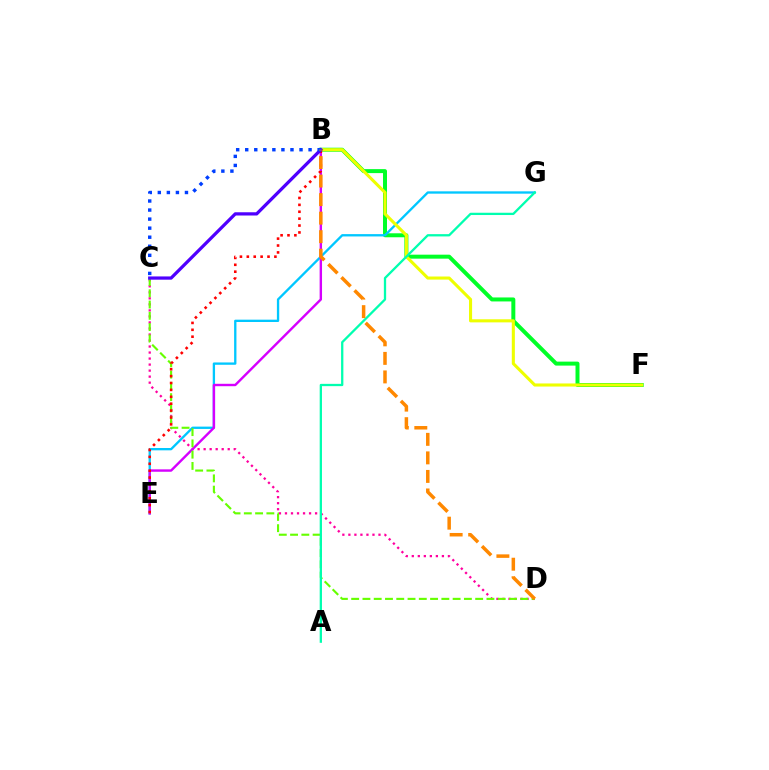{('B', 'F'): [{'color': '#00ff27', 'line_style': 'solid', 'thickness': 2.87}, {'color': '#eeff00', 'line_style': 'solid', 'thickness': 2.22}], ('C', 'D'): [{'color': '#ff00a0', 'line_style': 'dotted', 'thickness': 1.64}, {'color': '#66ff00', 'line_style': 'dashed', 'thickness': 1.53}], ('E', 'G'): [{'color': '#00c7ff', 'line_style': 'solid', 'thickness': 1.68}], ('B', 'E'): [{'color': '#d600ff', 'line_style': 'solid', 'thickness': 1.73}, {'color': '#ff0000', 'line_style': 'dotted', 'thickness': 1.87}], ('B', 'C'): [{'color': '#4f00ff', 'line_style': 'solid', 'thickness': 2.34}, {'color': '#003fff', 'line_style': 'dotted', 'thickness': 2.46}], ('A', 'G'): [{'color': '#00ffaf', 'line_style': 'solid', 'thickness': 1.65}], ('B', 'D'): [{'color': '#ff8800', 'line_style': 'dashed', 'thickness': 2.52}]}